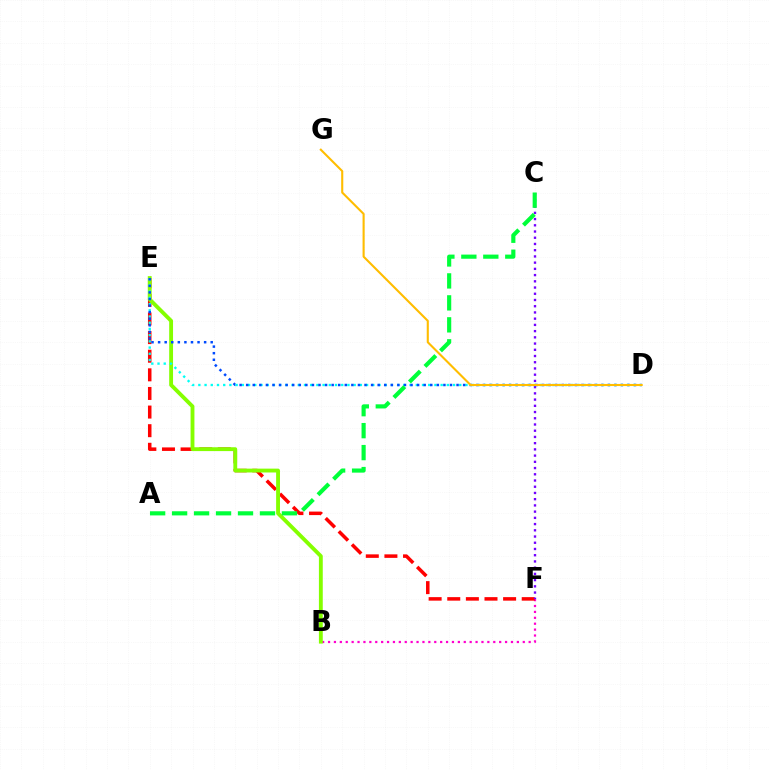{('B', 'F'): [{'color': '#ff00cf', 'line_style': 'dotted', 'thickness': 1.6}], ('E', 'F'): [{'color': '#ff0000', 'line_style': 'dashed', 'thickness': 2.53}], ('C', 'F'): [{'color': '#7200ff', 'line_style': 'dotted', 'thickness': 1.69}], ('B', 'E'): [{'color': '#84ff00', 'line_style': 'solid', 'thickness': 2.77}], ('D', 'E'): [{'color': '#00fff6', 'line_style': 'dotted', 'thickness': 1.69}, {'color': '#004bff', 'line_style': 'dotted', 'thickness': 1.79}], ('D', 'G'): [{'color': '#ffbd00', 'line_style': 'solid', 'thickness': 1.51}], ('A', 'C'): [{'color': '#00ff39', 'line_style': 'dashed', 'thickness': 2.98}]}